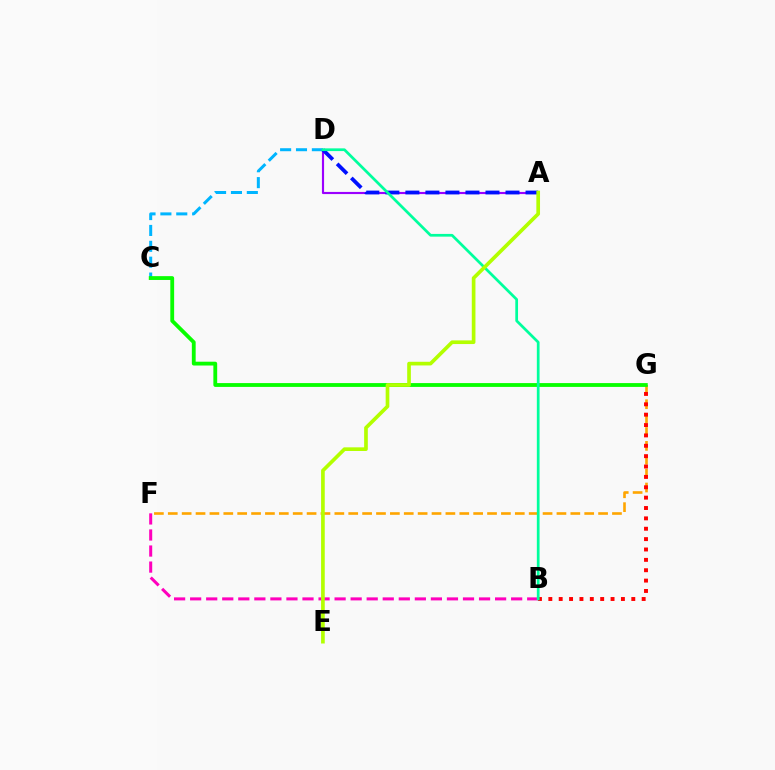{('F', 'G'): [{'color': '#ffa500', 'line_style': 'dashed', 'thickness': 1.89}], ('B', 'G'): [{'color': '#ff0000', 'line_style': 'dotted', 'thickness': 2.82}], ('C', 'D'): [{'color': '#00b5ff', 'line_style': 'dashed', 'thickness': 2.16}], ('B', 'F'): [{'color': '#ff00bd', 'line_style': 'dashed', 'thickness': 2.18}], ('C', 'G'): [{'color': '#08ff00', 'line_style': 'solid', 'thickness': 2.75}], ('A', 'D'): [{'color': '#9b00ff', 'line_style': 'solid', 'thickness': 1.55}, {'color': '#0010ff', 'line_style': 'dashed', 'thickness': 2.72}], ('B', 'D'): [{'color': '#00ff9d', 'line_style': 'solid', 'thickness': 1.96}], ('A', 'E'): [{'color': '#b3ff00', 'line_style': 'solid', 'thickness': 2.64}]}